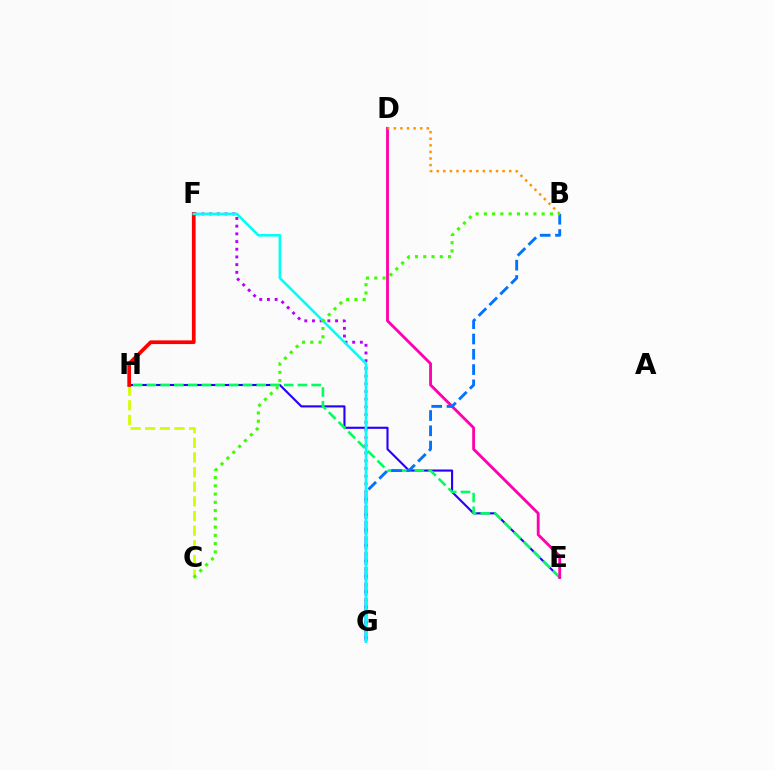{('E', 'H'): [{'color': '#2500ff', 'line_style': 'solid', 'thickness': 1.52}, {'color': '#00ff5c', 'line_style': 'dashed', 'thickness': 1.87}], ('F', 'G'): [{'color': '#b900ff', 'line_style': 'dotted', 'thickness': 2.09}, {'color': '#00fff6', 'line_style': 'solid', 'thickness': 1.88}], ('D', 'E'): [{'color': '#ff00ac', 'line_style': 'solid', 'thickness': 2.04}], ('C', 'H'): [{'color': '#d1ff00', 'line_style': 'dashed', 'thickness': 1.99}], ('B', 'D'): [{'color': '#ff9400', 'line_style': 'dotted', 'thickness': 1.79}], ('F', 'H'): [{'color': '#ff0000', 'line_style': 'solid', 'thickness': 2.67}], ('B', 'G'): [{'color': '#0074ff', 'line_style': 'dashed', 'thickness': 2.08}], ('B', 'C'): [{'color': '#3dff00', 'line_style': 'dotted', 'thickness': 2.24}]}